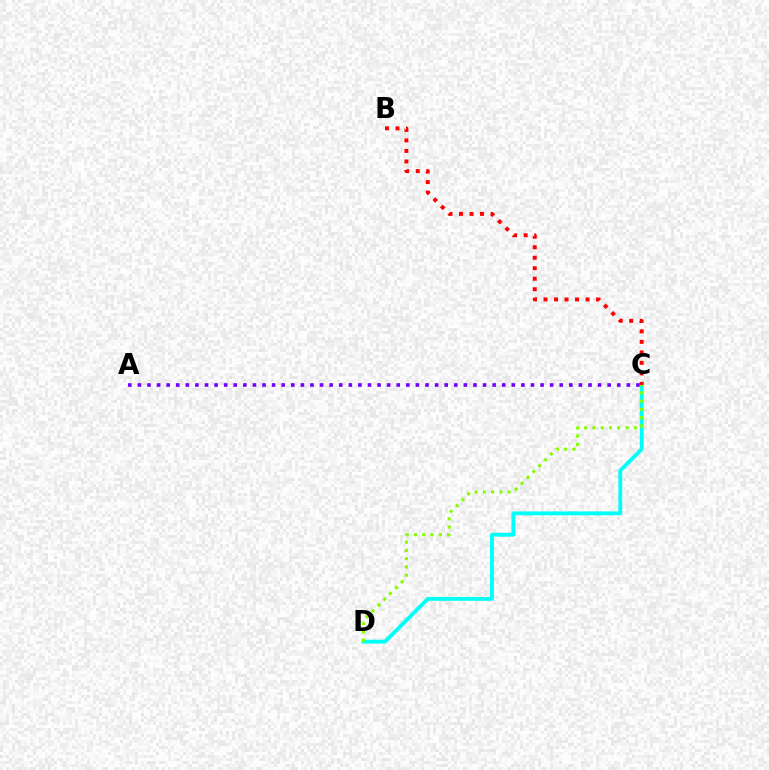{('C', 'D'): [{'color': '#00fff6', 'line_style': 'solid', 'thickness': 2.78}, {'color': '#84ff00', 'line_style': 'dotted', 'thickness': 2.24}], ('B', 'C'): [{'color': '#ff0000', 'line_style': 'dotted', 'thickness': 2.85}], ('A', 'C'): [{'color': '#7200ff', 'line_style': 'dotted', 'thickness': 2.6}]}